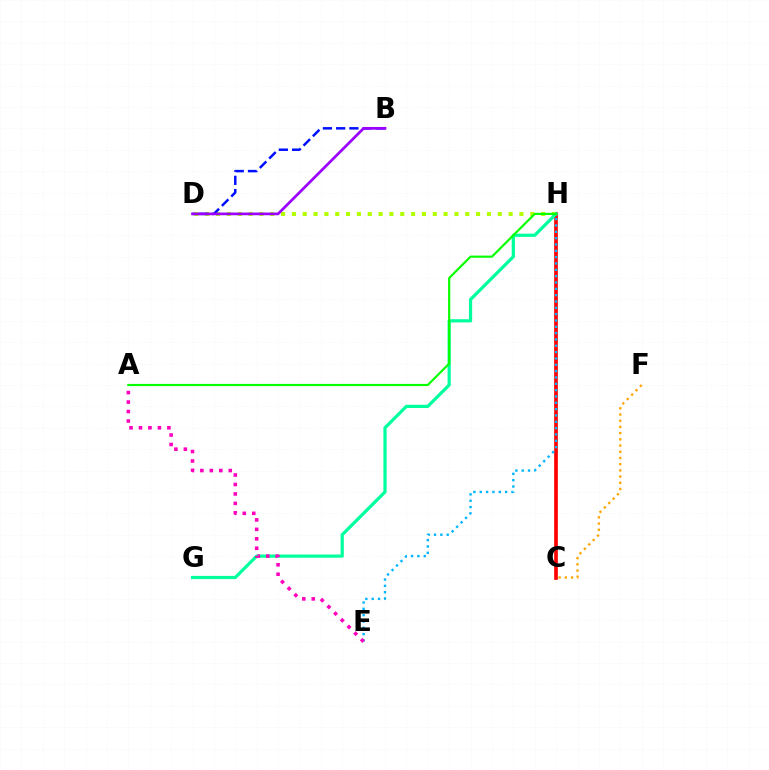{('C', 'H'): [{'color': '#ff0000', 'line_style': 'solid', 'thickness': 2.65}], ('D', 'H'): [{'color': '#b3ff00', 'line_style': 'dotted', 'thickness': 2.94}], ('G', 'H'): [{'color': '#00ff9d', 'line_style': 'solid', 'thickness': 2.31}], ('C', 'F'): [{'color': '#ffa500', 'line_style': 'dotted', 'thickness': 1.69}], ('B', 'D'): [{'color': '#0010ff', 'line_style': 'dashed', 'thickness': 1.8}, {'color': '#9b00ff', 'line_style': 'solid', 'thickness': 1.95}], ('A', 'H'): [{'color': '#08ff00', 'line_style': 'solid', 'thickness': 1.56}], ('E', 'H'): [{'color': '#00b5ff', 'line_style': 'dotted', 'thickness': 1.72}], ('A', 'E'): [{'color': '#ff00bd', 'line_style': 'dotted', 'thickness': 2.57}]}